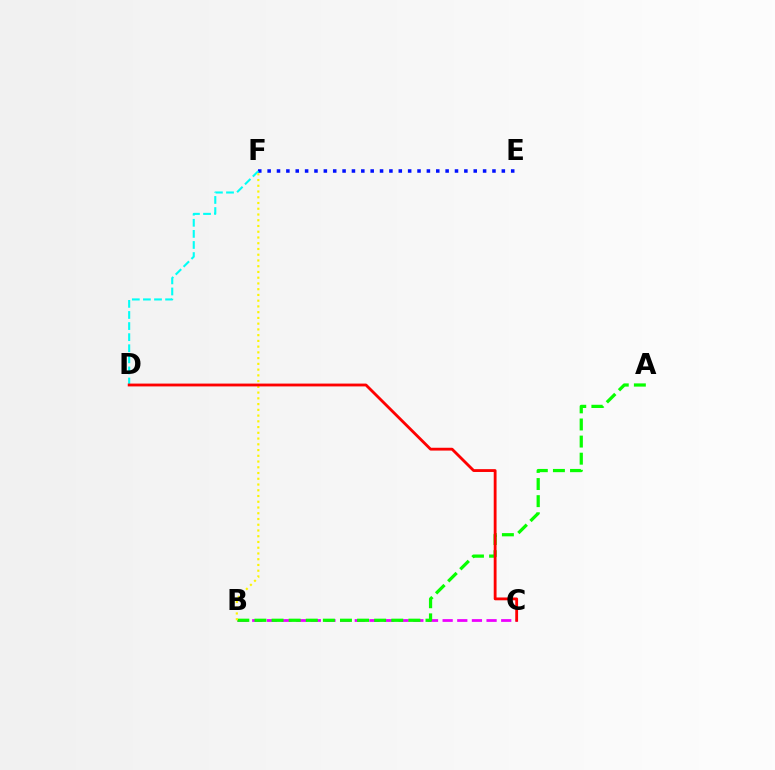{('B', 'C'): [{'color': '#ee00ff', 'line_style': 'dashed', 'thickness': 1.99}], ('A', 'B'): [{'color': '#08ff00', 'line_style': 'dashed', 'thickness': 2.32}], ('E', 'F'): [{'color': '#0010ff', 'line_style': 'dotted', 'thickness': 2.55}], ('D', 'F'): [{'color': '#00fff6', 'line_style': 'dashed', 'thickness': 1.51}], ('B', 'F'): [{'color': '#fcf500', 'line_style': 'dotted', 'thickness': 1.56}], ('C', 'D'): [{'color': '#ff0000', 'line_style': 'solid', 'thickness': 2.04}]}